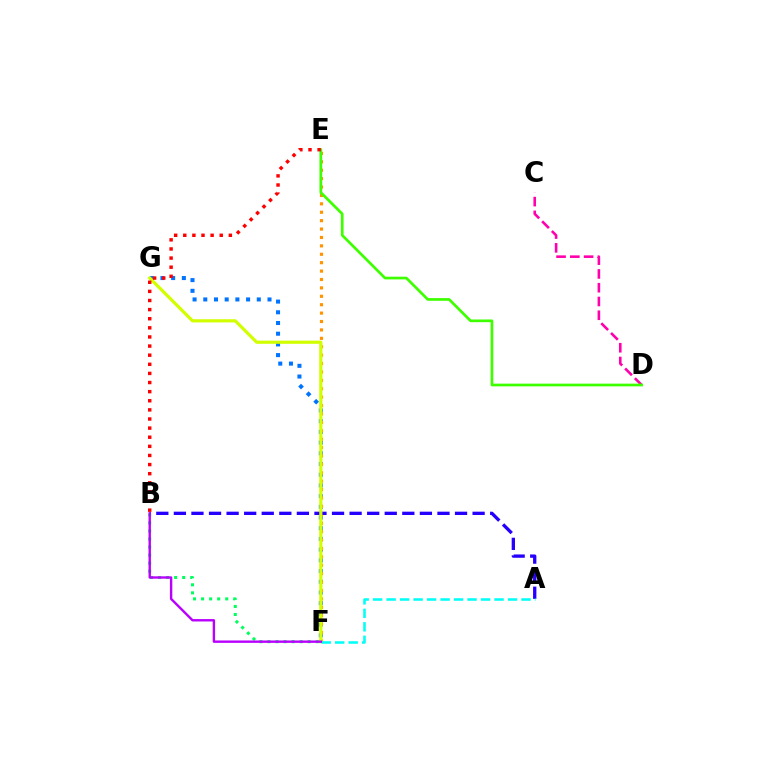{('F', 'G'): [{'color': '#0074ff', 'line_style': 'dotted', 'thickness': 2.91}, {'color': '#d1ff00', 'line_style': 'solid', 'thickness': 2.29}], ('E', 'F'): [{'color': '#ff9400', 'line_style': 'dotted', 'thickness': 2.28}], ('C', 'D'): [{'color': '#ff00ac', 'line_style': 'dashed', 'thickness': 1.87}], ('A', 'B'): [{'color': '#2500ff', 'line_style': 'dashed', 'thickness': 2.39}], ('D', 'E'): [{'color': '#3dff00', 'line_style': 'solid', 'thickness': 1.94}], ('B', 'F'): [{'color': '#00ff5c', 'line_style': 'dotted', 'thickness': 2.19}, {'color': '#b900ff', 'line_style': 'solid', 'thickness': 1.72}], ('B', 'E'): [{'color': '#ff0000', 'line_style': 'dotted', 'thickness': 2.48}], ('A', 'F'): [{'color': '#00fff6', 'line_style': 'dashed', 'thickness': 1.83}]}